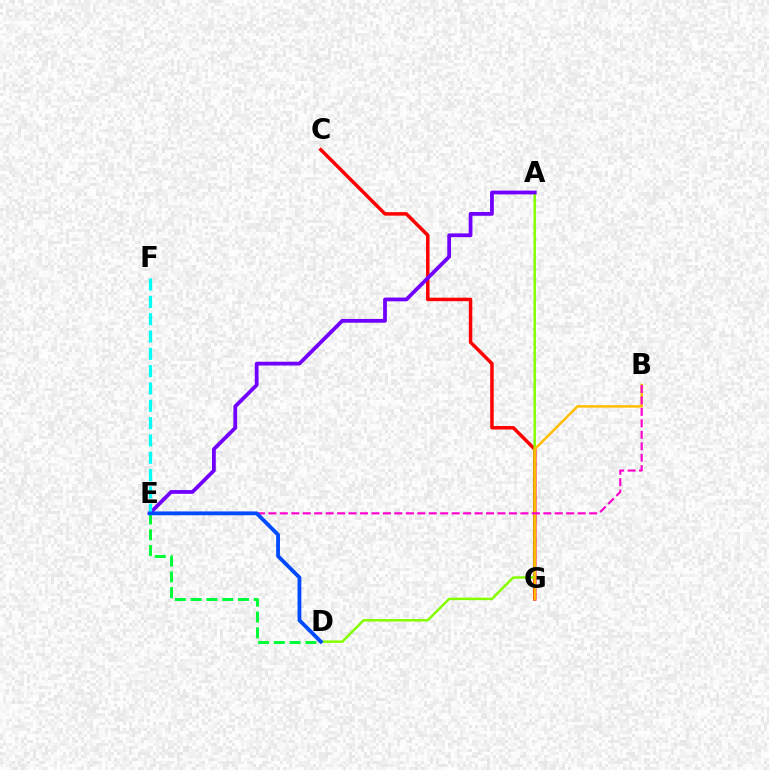{('C', 'G'): [{'color': '#ff0000', 'line_style': 'solid', 'thickness': 2.51}], ('A', 'D'): [{'color': '#84ff00', 'line_style': 'solid', 'thickness': 1.79}], ('B', 'G'): [{'color': '#ffbd00', 'line_style': 'solid', 'thickness': 1.79}], ('B', 'E'): [{'color': '#ff00cf', 'line_style': 'dashed', 'thickness': 1.56}], ('A', 'E'): [{'color': '#7200ff', 'line_style': 'solid', 'thickness': 2.71}], ('D', 'E'): [{'color': '#00ff39', 'line_style': 'dashed', 'thickness': 2.14}, {'color': '#004bff', 'line_style': 'solid', 'thickness': 2.75}], ('E', 'F'): [{'color': '#00fff6', 'line_style': 'dashed', 'thickness': 2.35}]}